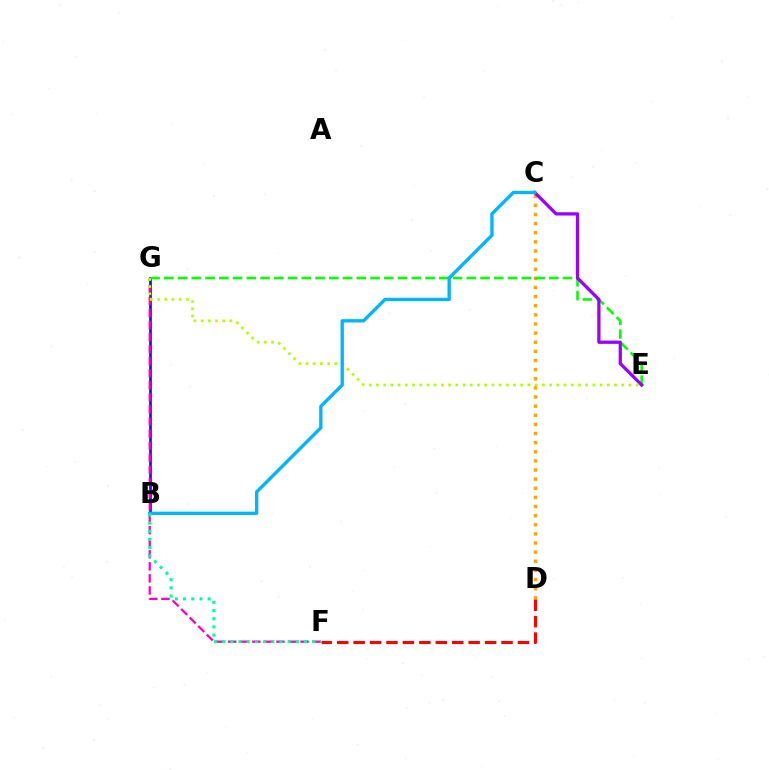{('B', 'G'): [{'color': '#0010ff', 'line_style': 'solid', 'thickness': 1.91}], ('C', 'D'): [{'color': '#ffa500', 'line_style': 'dotted', 'thickness': 2.48}], ('E', 'G'): [{'color': '#08ff00', 'line_style': 'dashed', 'thickness': 1.87}, {'color': '#b3ff00', 'line_style': 'dotted', 'thickness': 1.96}], ('D', 'F'): [{'color': '#ff0000', 'line_style': 'dashed', 'thickness': 2.23}], ('F', 'G'): [{'color': '#ff00bd', 'line_style': 'dashed', 'thickness': 1.64}], ('C', 'E'): [{'color': '#9b00ff', 'line_style': 'solid', 'thickness': 2.35}], ('B', 'C'): [{'color': '#00b5ff', 'line_style': 'solid', 'thickness': 2.42}], ('B', 'F'): [{'color': '#00ff9d', 'line_style': 'dotted', 'thickness': 2.22}]}